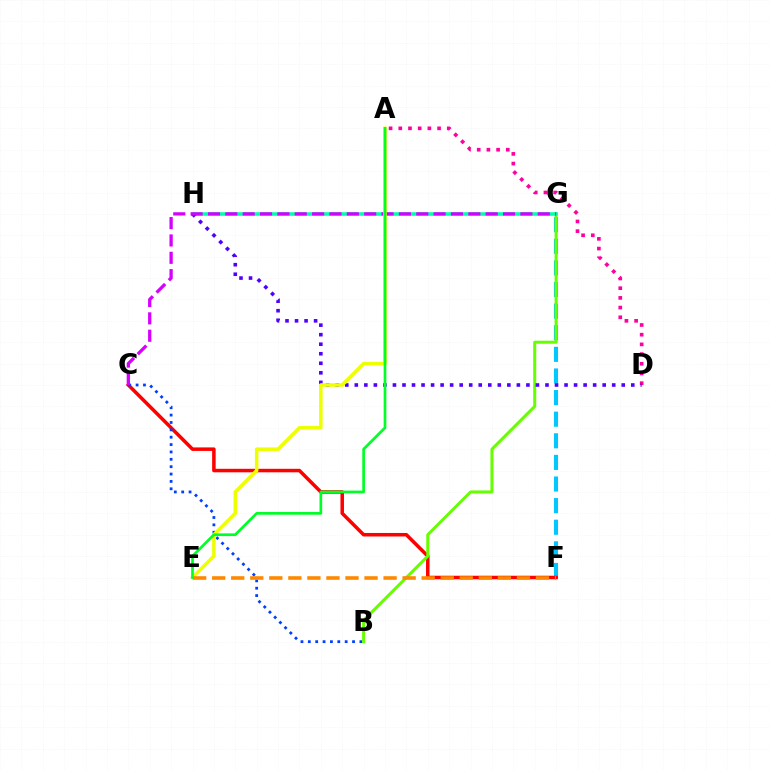{('F', 'G'): [{'color': '#00c7ff', 'line_style': 'dashed', 'thickness': 2.94}], ('C', 'F'): [{'color': '#ff0000', 'line_style': 'solid', 'thickness': 2.53}], ('B', 'C'): [{'color': '#003fff', 'line_style': 'dotted', 'thickness': 2.0}], ('B', 'G'): [{'color': '#66ff00', 'line_style': 'solid', 'thickness': 2.18}], ('G', 'H'): [{'color': '#00ffaf', 'line_style': 'solid', 'thickness': 2.56}], ('A', 'D'): [{'color': '#ff00a0', 'line_style': 'dotted', 'thickness': 2.63}], ('D', 'H'): [{'color': '#4f00ff', 'line_style': 'dotted', 'thickness': 2.59}], ('C', 'G'): [{'color': '#d600ff', 'line_style': 'dashed', 'thickness': 2.36}], ('A', 'E'): [{'color': '#eeff00', 'line_style': 'solid', 'thickness': 2.55}, {'color': '#00ff27', 'line_style': 'solid', 'thickness': 1.94}], ('E', 'F'): [{'color': '#ff8800', 'line_style': 'dashed', 'thickness': 2.59}]}